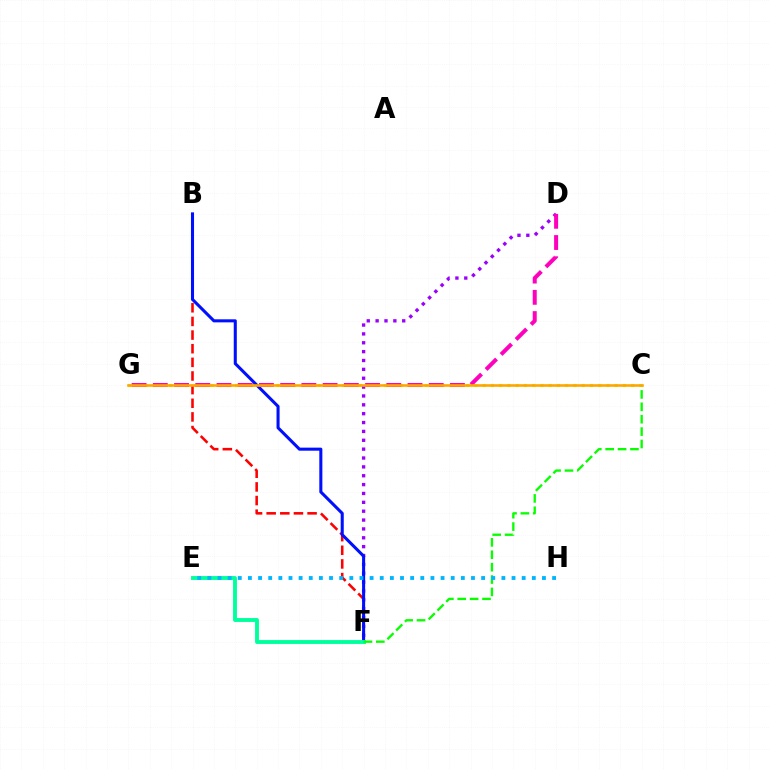{('D', 'F'): [{'color': '#9b00ff', 'line_style': 'dotted', 'thickness': 2.41}], ('C', 'G'): [{'color': '#b3ff00', 'line_style': 'dotted', 'thickness': 2.24}, {'color': '#ffa500', 'line_style': 'solid', 'thickness': 1.88}], ('B', 'F'): [{'color': '#ff0000', 'line_style': 'dashed', 'thickness': 1.85}, {'color': '#0010ff', 'line_style': 'solid', 'thickness': 2.2}], ('E', 'F'): [{'color': '#00ff9d', 'line_style': 'solid', 'thickness': 2.79}], ('C', 'F'): [{'color': '#08ff00', 'line_style': 'dashed', 'thickness': 1.68}], ('E', 'H'): [{'color': '#00b5ff', 'line_style': 'dotted', 'thickness': 2.75}], ('D', 'G'): [{'color': '#ff00bd', 'line_style': 'dashed', 'thickness': 2.88}]}